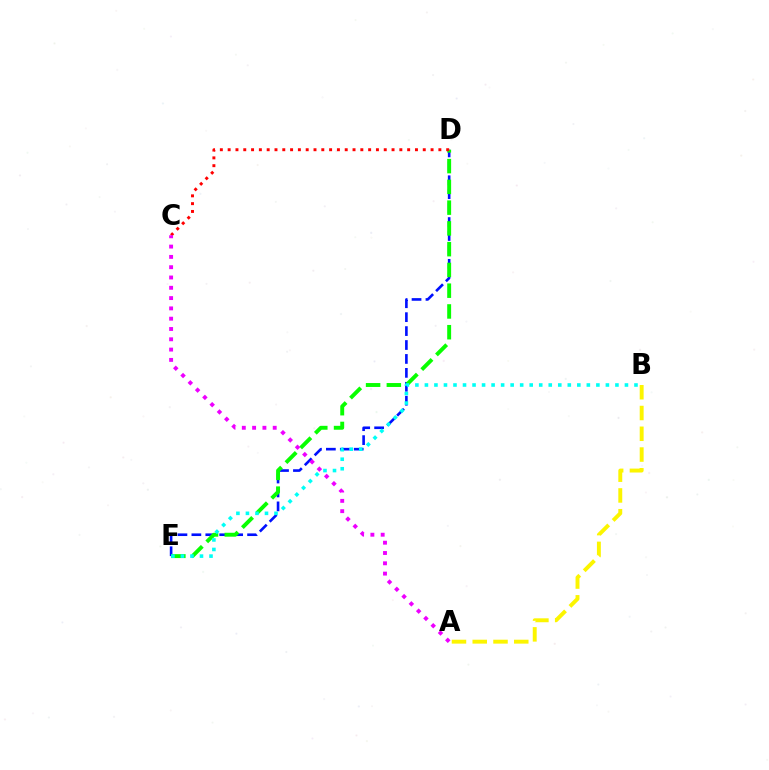{('D', 'E'): [{'color': '#0010ff', 'line_style': 'dashed', 'thickness': 1.89}, {'color': '#08ff00', 'line_style': 'dashed', 'thickness': 2.82}], ('B', 'E'): [{'color': '#00fff6', 'line_style': 'dotted', 'thickness': 2.59}], ('C', 'D'): [{'color': '#ff0000', 'line_style': 'dotted', 'thickness': 2.12}], ('A', 'B'): [{'color': '#fcf500', 'line_style': 'dashed', 'thickness': 2.82}], ('A', 'C'): [{'color': '#ee00ff', 'line_style': 'dotted', 'thickness': 2.8}]}